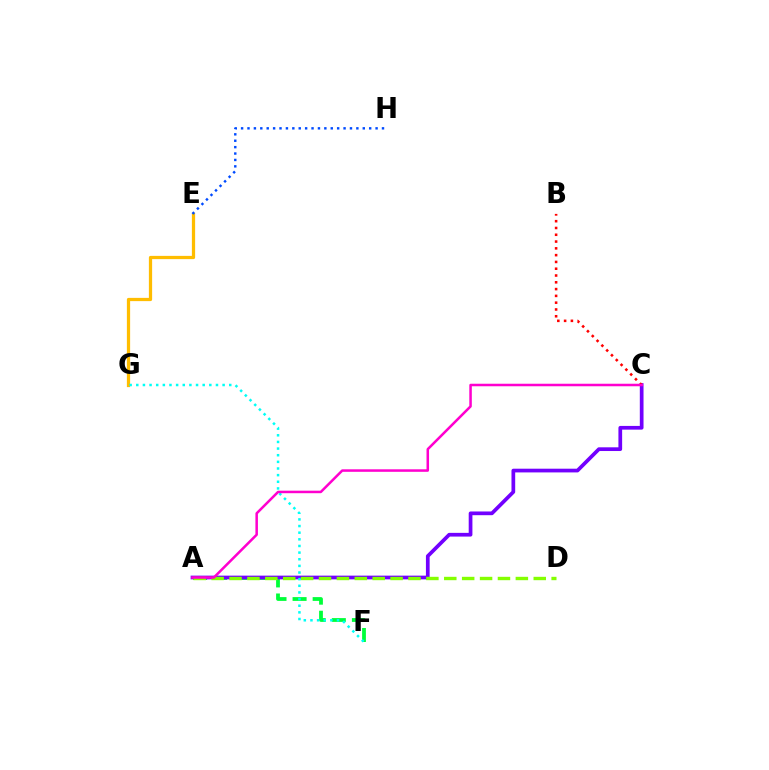{('A', 'F'): [{'color': '#00ff39', 'line_style': 'dashed', 'thickness': 2.73}], ('E', 'G'): [{'color': '#ffbd00', 'line_style': 'solid', 'thickness': 2.34}], ('A', 'C'): [{'color': '#7200ff', 'line_style': 'solid', 'thickness': 2.67}, {'color': '#ff00cf', 'line_style': 'solid', 'thickness': 1.81}], ('A', 'D'): [{'color': '#84ff00', 'line_style': 'dashed', 'thickness': 2.43}], ('B', 'C'): [{'color': '#ff0000', 'line_style': 'dotted', 'thickness': 1.84}], ('E', 'H'): [{'color': '#004bff', 'line_style': 'dotted', 'thickness': 1.74}], ('F', 'G'): [{'color': '#00fff6', 'line_style': 'dotted', 'thickness': 1.8}]}